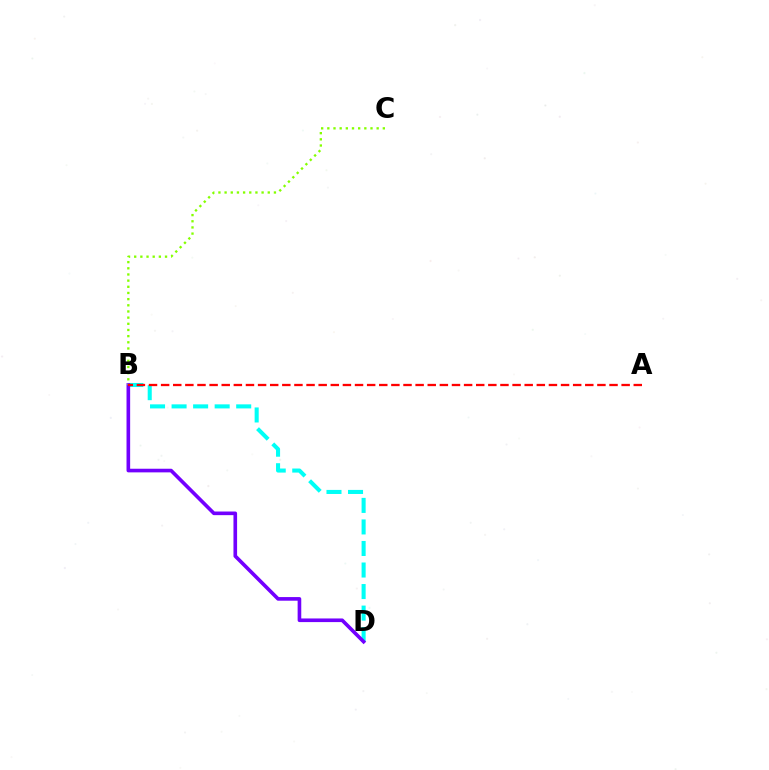{('B', 'D'): [{'color': '#00fff6', 'line_style': 'dashed', 'thickness': 2.93}, {'color': '#7200ff', 'line_style': 'solid', 'thickness': 2.61}], ('B', 'C'): [{'color': '#84ff00', 'line_style': 'dotted', 'thickness': 1.68}], ('A', 'B'): [{'color': '#ff0000', 'line_style': 'dashed', 'thickness': 1.65}]}